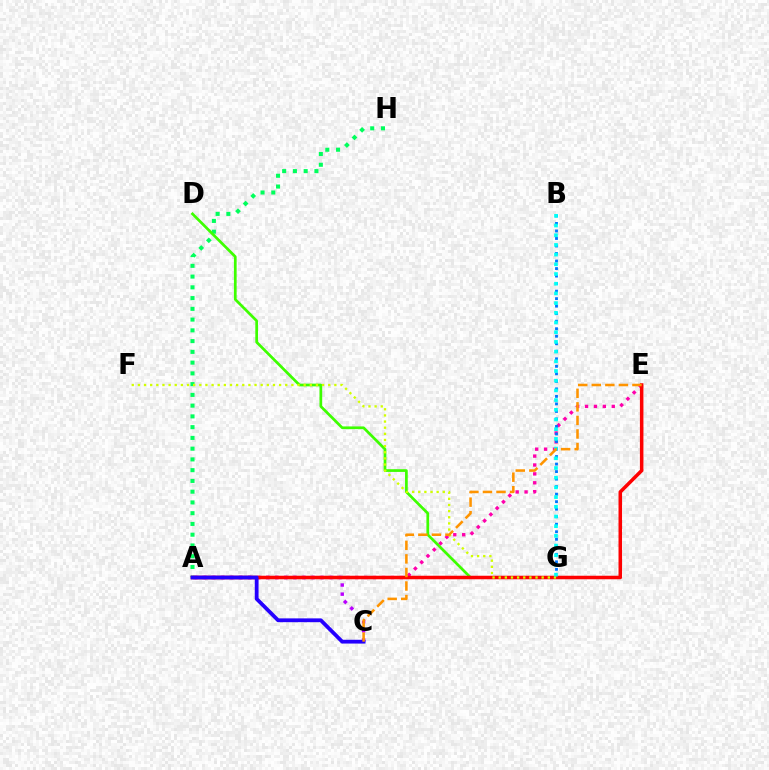{('A', 'E'): [{'color': '#ff00ac', 'line_style': 'dotted', 'thickness': 2.42}, {'color': '#ff0000', 'line_style': 'solid', 'thickness': 2.54}], ('A', 'C'): [{'color': '#b900ff', 'line_style': 'dotted', 'thickness': 2.48}, {'color': '#2500ff', 'line_style': 'solid', 'thickness': 2.73}], ('A', 'H'): [{'color': '#00ff5c', 'line_style': 'dotted', 'thickness': 2.92}], ('B', 'G'): [{'color': '#0074ff', 'line_style': 'dotted', 'thickness': 2.04}, {'color': '#00fff6', 'line_style': 'dotted', 'thickness': 2.63}], ('D', 'G'): [{'color': '#3dff00', 'line_style': 'solid', 'thickness': 1.95}], ('F', 'G'): [{'color': '#d1ff00', 'line_style': 'dotted', 'thickness': 1.67}], ('C', 'E'): [{'color': '#ff9400', 'line_style': 'dashed', 'thickness': 1.84}]}